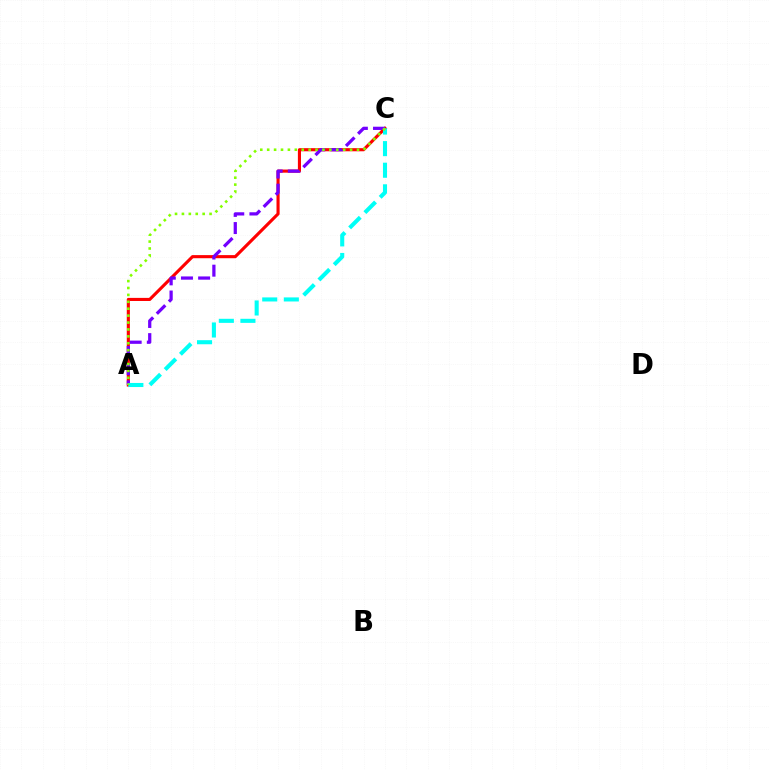{('A', 'C'): [{'color': '#ff0000', 'line_style': 'solid', 'thickness': 2.24}, {'color': '#7200ff', 'line_style': 'dashed', 'thickness': 2.33}, {'color': '#00fff6', 'line_style': 'dashed', 'thickness': 2.93}, {'color': '#84ff00', 'line_style': 'dotted', 'thickness': 1.88}]}